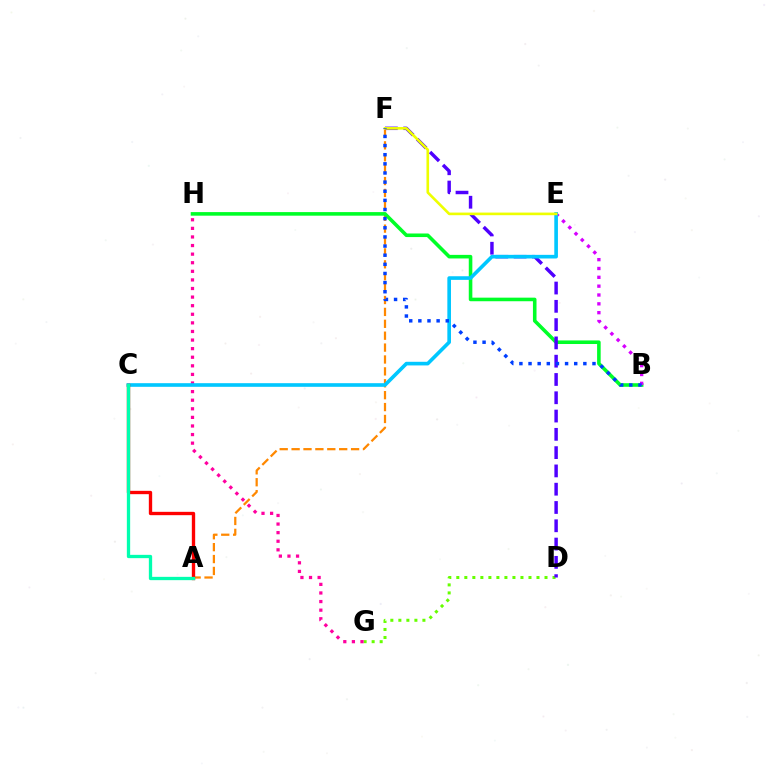{('D', 'G'): [{'color': '#66ff00', 'line_style': 'dotted', 'thickness': 2.18}], ('A', 'F'): [{'color': '#ff8800', 'line_style': 'dashed', 'thickness': 1.62}], ('B', 'H'): [{'color': '#00ff27', 'line_style': 'solid', 'thickness': 2.58}], ('G', 'H'): [{'color': '#ff00a0', 'line_style': 'dotted', 'thickness': 2.33}], ('B', 'E'): [{'color': '#d600ff', 'line_style': 'dotted', 'thickness': 2.4}], ('D', 'F'): [{'color': '#4f00ff', 'line_style': 'dashed', 'thickness': 2.48}], ('C', 'E'): [{'color': '#00c7ff', 'line_style': 'solid', 'thickness': 2.62}], ('E', 'F'): [{'color': '#eeff00', 'line_style': 'solid', 'thickness': 1.89}], ('A', 'C'): [{'color': '#ff0000', 'line_style': 'solid', 'thickness': 2.41}, {'color': '#00ffaf', 'line_style': 'solid', 'thickness': 2.38}], ('B', 'F'): [{'color': '#003fff', 'line_style': 'dotted', 'thickness': 2.48}]}